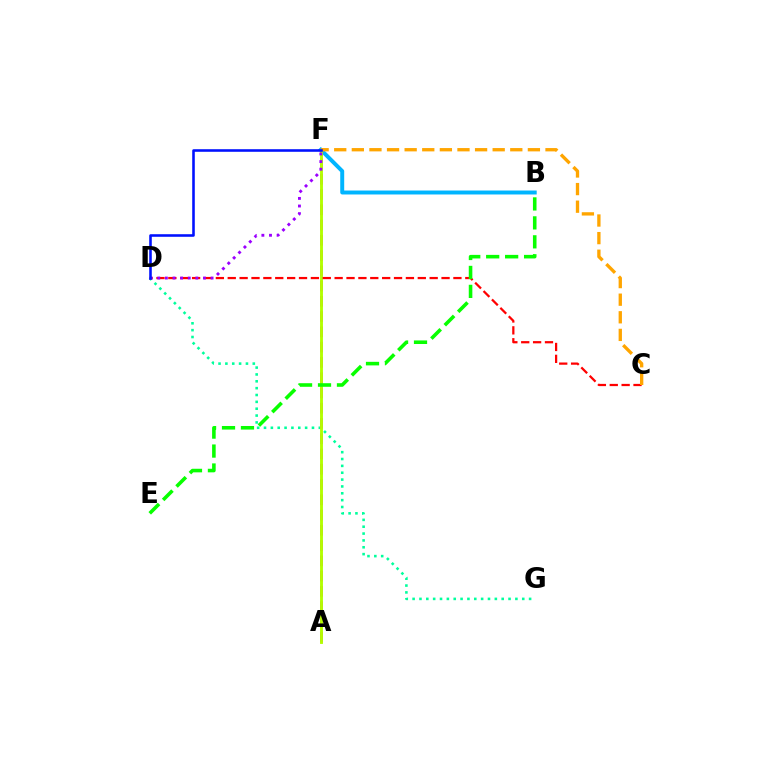{('B', 'F'): [{'color': '#00b5ff', 'line_style': 'solid', 'thickness': 2.85}], ('D', 'G'): [{'color': '#00ff9d', 'line_style': 'dotted', 'thickness': 1.86}], ('A', 'F'): [{'color': '#ff00bd', 'line_style': 'dashed', 'thickness': 2.07}, {'color': '#b3ff00', 'line_style': 'solid', 'thickness': 2.07}], ('C', 'D'): [{'color': '#ff0000', 'line_style': 'dashed', 'thickness': 1.61}], ('B', 'E'): [{'color': '#08ff00', 'line_style': 'dashed', 'thickness': 2.57}], ('C', 'F'): [{'color': '#ffa500', 'line_style': 'dashed', 'thickness': 2.39}], ('D', 'F'): [{'color': '#9b00ff', 'line_style': 'dotted', 'thickness': 2.07}, {'color': '#0010ff', 'line_style': 'solid', 'thickness': 1.86}]}